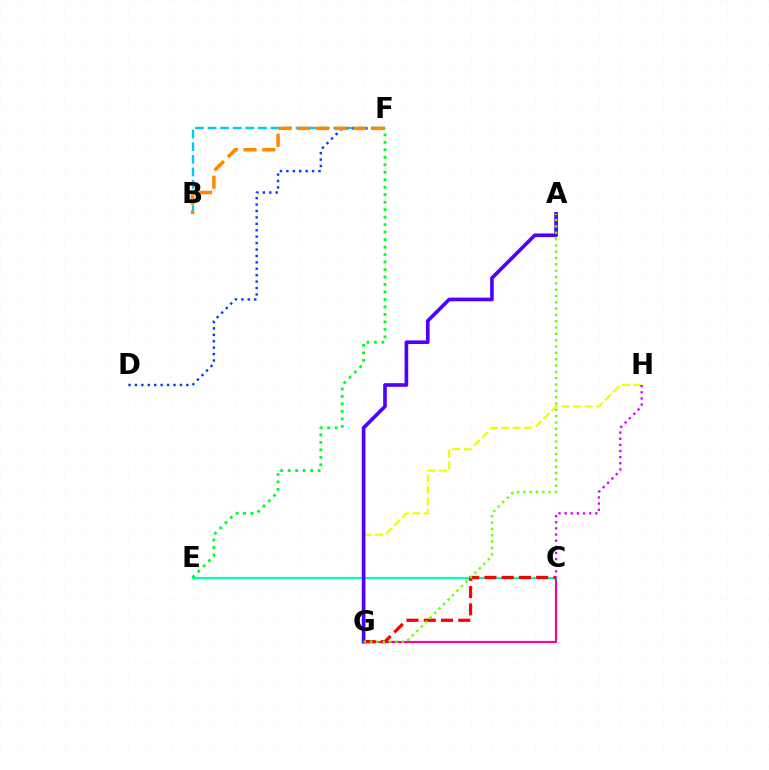{('C', 'G'): [{'color': '#ff00a0', 'line_style': 'solid', 'thickness': 1.58}, {'color': '#ff0000', 'line_style': 'dashed', 'thickness': 2.34}], ('C', 'E'): [{'color': '#00ffaf', 'line_style': 'solid', 'thickness': 1.55}], ('B', 'F'): [{'color': '#00c7ff', 'line_style': 'dashed', 'thickness': 1.71}, {'color': '#ff8800', 'line_style': 'dashed', 'thickness': 2.54}], ('D', 'F'): [{'color': '#003fff', 'line_style': 'dotted', 'thickness': 1.74}], ('G', 'H'): [{'color': '#eeff00', 'line_style': 'dashed', 'thickness': 1.57}], ('C', 'H'): [{'color': '#d600ff', 'line_style': 'dotted', 'thickness': 1.67}], ('A', 'G'): [{'color': '#4f00ff', 'line_style': 'solid', 'thickness': 2.62}, {'color': '#66ff00', 'line_style': 'dotted', 'thickness': 1.72}], ('E', 'F'): [{'color': '#00ff27', 'line_style': 'dotted', 'thickness': 2.03}]}